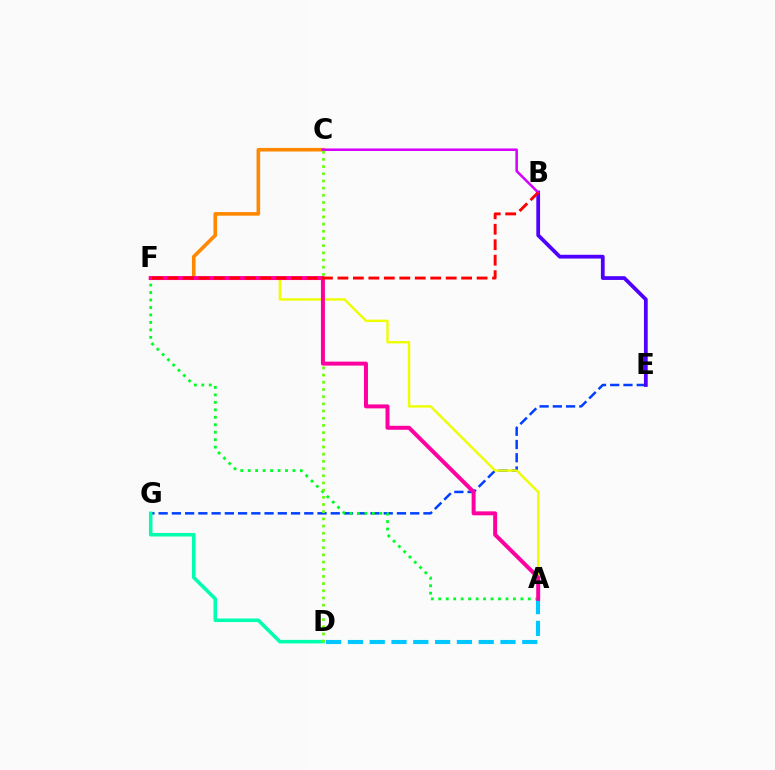{('E', 'G'): [{'color': '#003fff', 'line_style': 'dashed', 'thickness': 1.8}], ('B', 'E'): [{'color': '#4f00ff', 'line_style': 'solid', 'thickness': 2.71}], ('A', 'D'): [{'color': '#00c7ff', 'line_style': 'dashed', 'thickness': 2.96}], ('D', 'G'): [{'color': '#00ffaf', 'line_style': 'solid', 'thickness': 2.56}], ('C', 'F'): [{'color': '#ff8800', 'line_style': 'solid', 'thickness': 2.59}], ('A', 'F'): [{'color': '#eeff00', 'line_style': 'solid', 'thickness': 1.73}, {'color': '#00ff27', 'line_style': 'dotted', 'thickness': 2.03}, {'color': '#ff00a0', 'line_style': 'solid', 'thickness': 2.86}], ('B', 'C'): [{'color': '#d600ff', 'line_style': 'solid', 'thickness': 1.82}], ('C', 'D'): [{'color': '#66ff00', 'line_style': 'dotted', 'thickness': 1.95}], ('B', 'F'): [{'color': '#ff0000', 'line_style': 'dashed', 'thickness': 2.1}]}